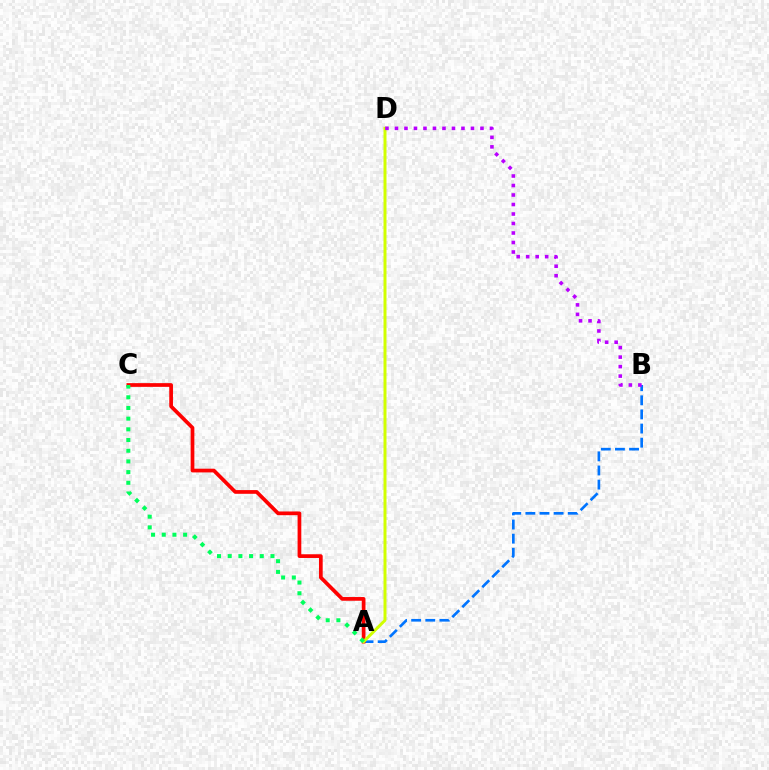{('A', 'B'): [{'color': '#0074ff', 'line_style': 'dashed', 'thickness': 1.92}], ('A', 'C'): [{'color': '#ff0000', 'line_style': 'solid', 'thickness': 2.68}, {'color': '#00ff5c', 'line_style': 'dotted', 'thickness': 2.9}], ('A', 'D'): [{'color': '#d1ff00', 'line_style': 'solid', 'thickness': 2.15}], ('B', 'D'): [{'color': '#b900ff', 'line_style': 'dotted', 'thickness': 2.58}]}